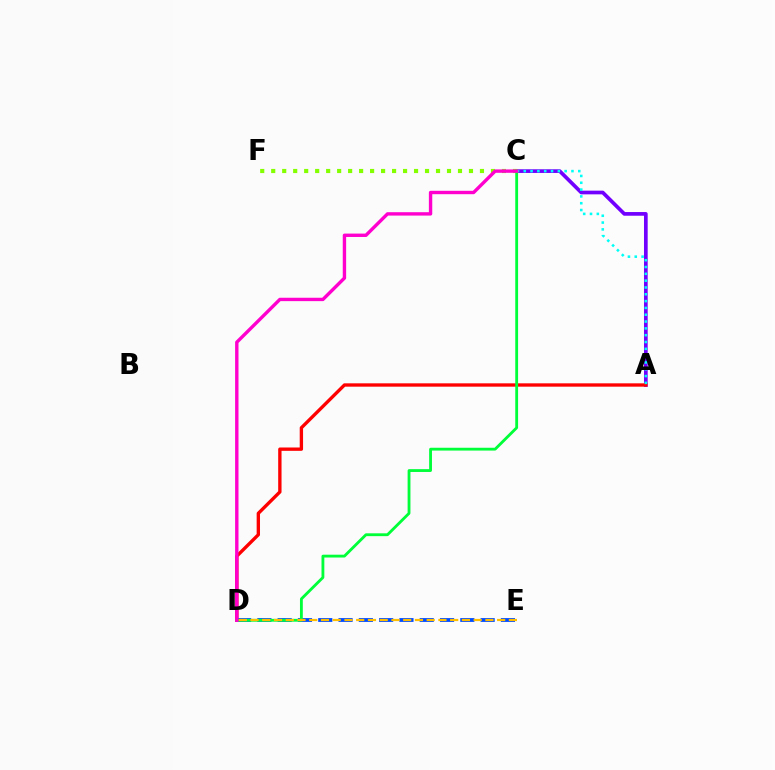{('A', 'C'): [{'color': '#7200ff', 'line_style': 'solid', 'thickness': 2.66}, {'color': '#00fff6', 'line_style': 'dotted', 'thickness': 1.85}], ('A', 'D'): [{'color': '#ff0000', 'line_style': 'solid', 'thickness': 2.41}], ('C', 'F'): [{'color': '#84ff00', 'line_style': 'dotted', 'thickness': 2.99}], ('D', 'E'): [{'color': '#004bff', 'line_style': 'dashed', 'thickness': 2.76}, {'color': '#ffbd00', 'line_style': 'dashed', 'thickness': 1.6}], ('C', 'D'): [{'color': '#00ff39', 'line_style': 'solid', 'thickness': 2.04}, {'color': '#ff00cf', 'line_style': 'solid', 'thickness': 2.44}]}